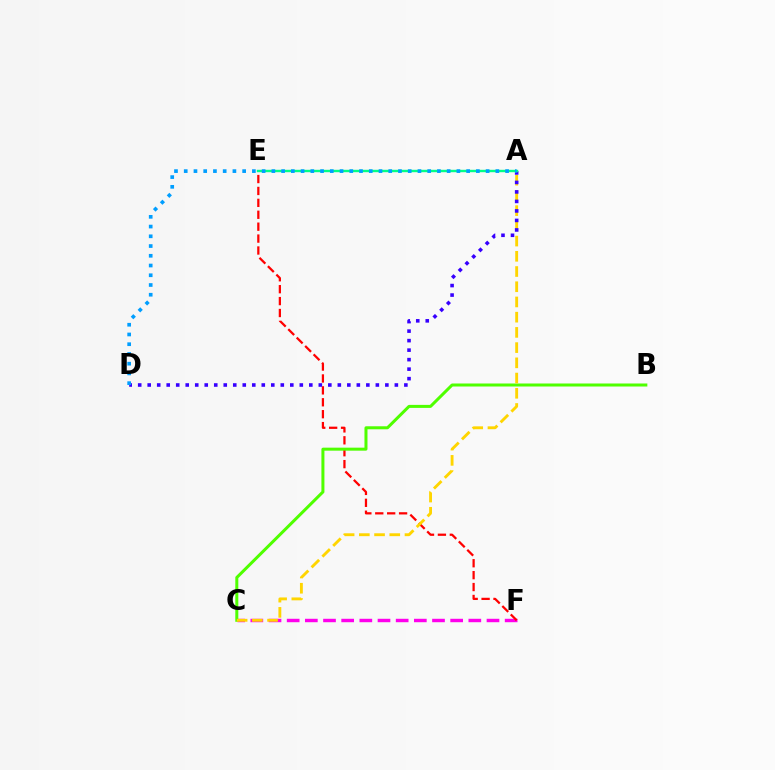{('C', 'F'): [{'color': '#ff00ed', 'line_style': 'dashed', 'thickness': 2.47}], ('E', 'F'): [{'color': '#ff0000', 'line_style': 'dashed', 'thickness': 1.62}], ('B', 'C'): [{'color': '#4fff00', 'line_style': 'solid', 'thickness': 2.17}], ('A', 'C'): [{'color': '#ffd500', 'line_style': 'dashed', 'thickness': 2.07}], ('A', 'D'): [{'color': '#3700ff', 'line_style': 'dotted', 'thickness': 2.58}, {'color': '#009eff', 'line_style': 'dotted', 'thickness': 2.65}], ('A', 'E'): [{'color': '#00ff86', 'line_style': 'solid', 'thickness': 1.74}]}